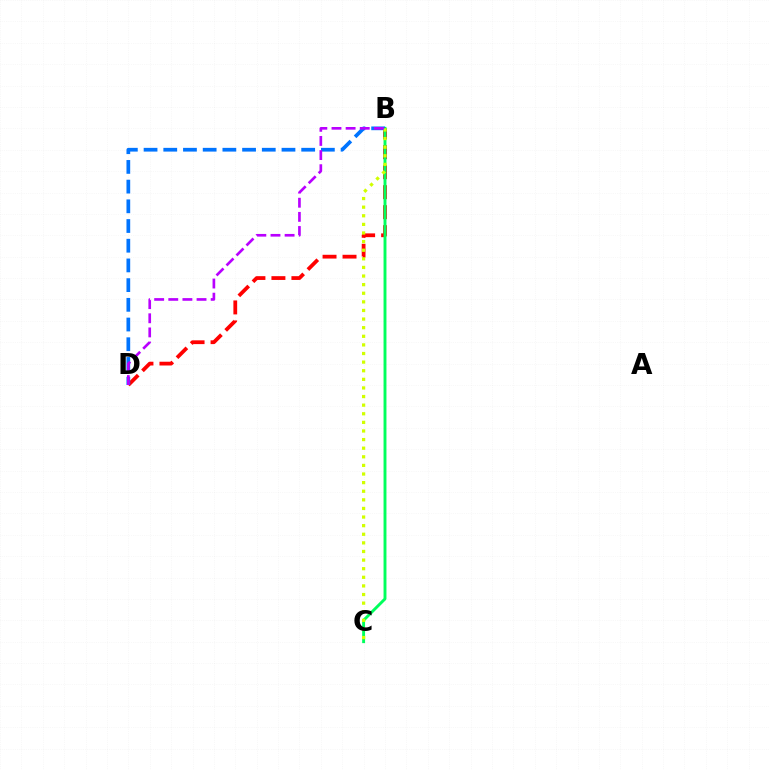{('B', 'D'): [{'color': '#ff0000', 'line_style': 'dashed', 'thickness': 2.72}, {'color': '#0074ff', 'line_style': 'dashed', 'thickness': 2.68}, {'color': '#b900ff', 'line_style': 'dashed', 'thickness': 1.92}], ('B', 'C'): [{'color': '#00ff5c', 'line_style': 'solid', 'thickness': 2.09}, {'color': '#d1ff00', 'line_style': 'dotted', 'thickness': 2.34}]}